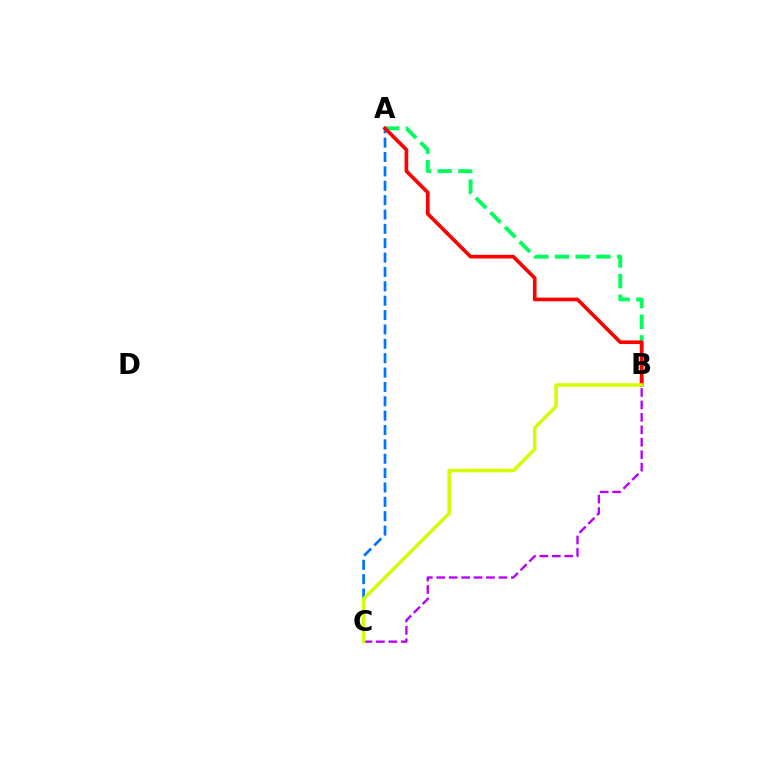{('A', 'C'): [{'color': '#0074ff', 'line_style': 'dashed', 'thickness': 1.95}], ('A', 'B'): [{'color': '#00ff5c', 'line_style': 'dashed', 'thickness': 2.81}, {'color': '#ff0000', 'line_style': 'solid', 'thickness': 2.63}], ('B', 'C'): [{'color': '#b900ff', 'line_style': 'dashed', 'thickness': 1.69}, {'color': '#d1ff00', 'line_style': 'solid', 'thickness': 2.51}]}